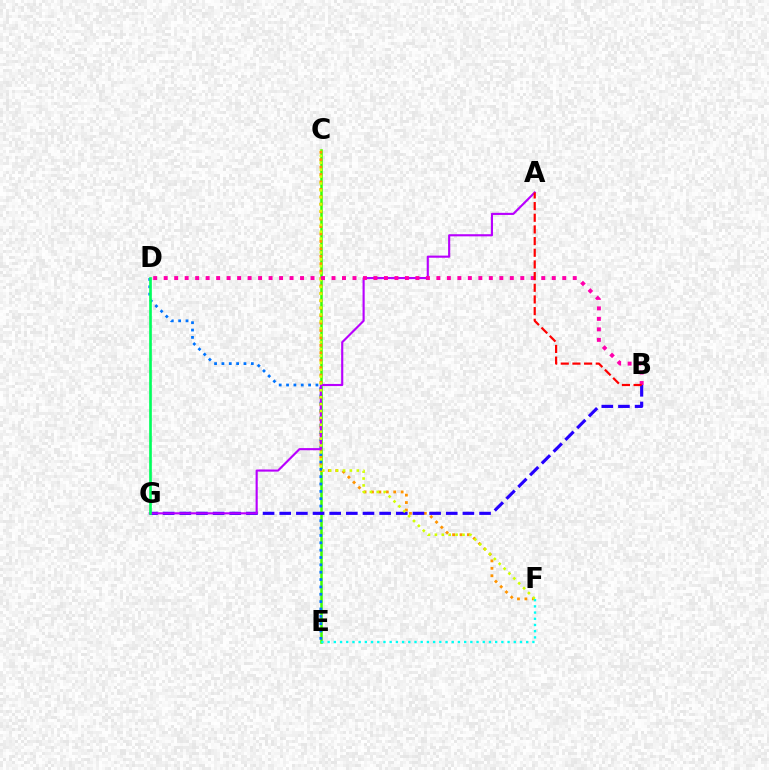{('C', 'E'): [{'color': '#3dff00', 'line_style': 'solid', 'thickness': 1.81}], ('C', 'F'): [{'color': '#ff9400', 'line_style': 'dotted', 'thickness': 2.02}, {'color': '#d1ff00', 'line_style': 'dotted', 'thickness': 1.87}], ('D', 'E'): [{'color': '#0074ff', 'line_style': 'dotted', 'thickness': 2.0}], ('B', 'G'): [{'color': '#2500ff', 'line_style': 'dashed', 'thickness': 2.26}], ('A', 'G'): [{'color': '#b900ff', 'line_style': 'solid', 'thickness': 1.54}], ('D', 'G'): [{'color': '#00ff5c', 'line_style': 'solid', 'thickness': 1.92}], ('E', 'F'): [{'color': '#00fff6', 'line_style': 'dotted', 'thickness': 1.69}], ('B', 'D'): [{'color': '#ff00ac', 'line_style': 'dotted', 'thickness': 2.85}], ('A', 'B'): [{'color': '#ff0000', 'line_style': 'dashed', 'thickness': 1.59}]}